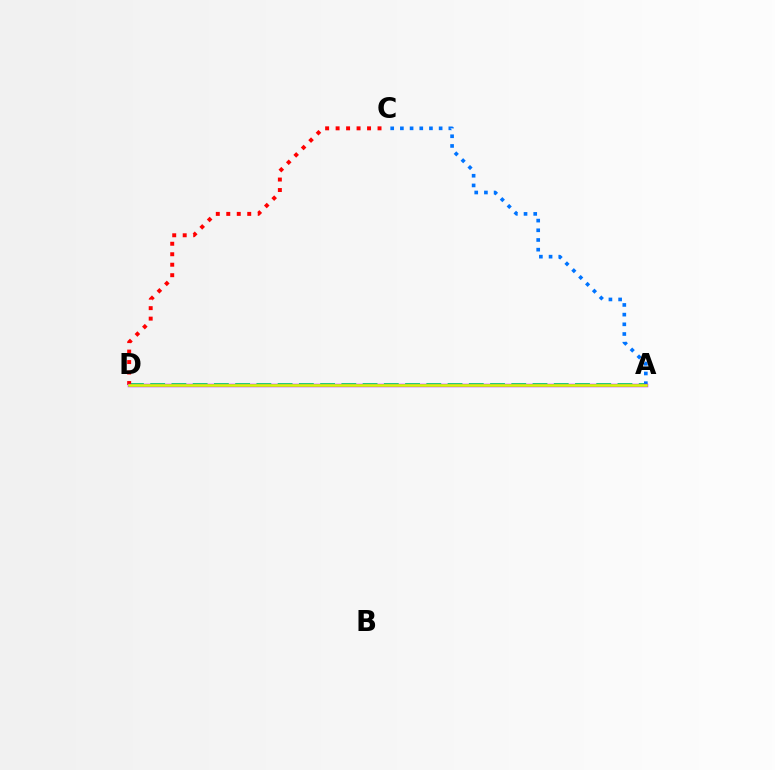{('A', 'D'): [{'color': '#00ff5c', 'line_style': 'dashed', 'thickness': 2.89}, {'color': '#b900ff', 'line_style': 'solid', 'thickness': 2.46}, {'color': '#d1ff00', 'line_style': 'solid', 'thickness': 1.91}], ('A', 'C'): [{'color': '#0074ff', 'line_style': 'dotted', 'thickness': 2.63}], ('C', 'D'): [{'color': '#ff0000', 'line_style': 'dotted', 'thickness': 2.85}]}